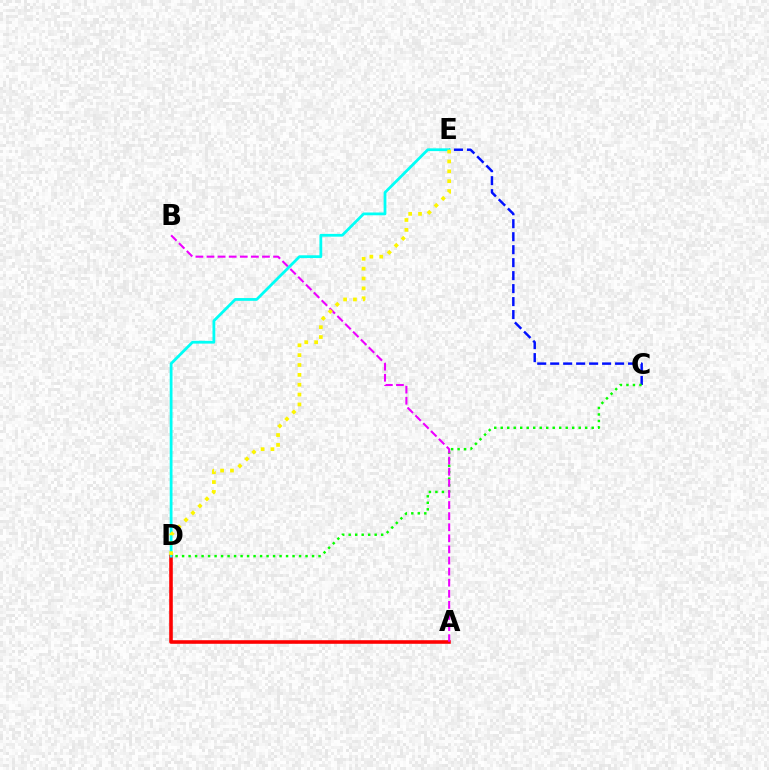{('A', 'D'): [{'color': '#ff0000', 'line_style': 'solid', 'thickness': 2.58}], ('C', 'E'): [{'color': '#0010ff', 'line_style': 'dashed', 'thickness': 1.76}], ('C', 'D'): [{'color': '#08ff00', 'line_style': 'dotted', 'thickness': 1.77}], ('A', 'B'): [{'color': '#ee00ff', 'line_style': 'dashed', 'thickness': 1.51}], ('D', 'E'): [{'color': '#00fff6', 'line_style': 'solid', 'thickness': 2.0}, {'color': '#fcf500', 'line_style': 'dotted', 'thickness': 2.68}]}